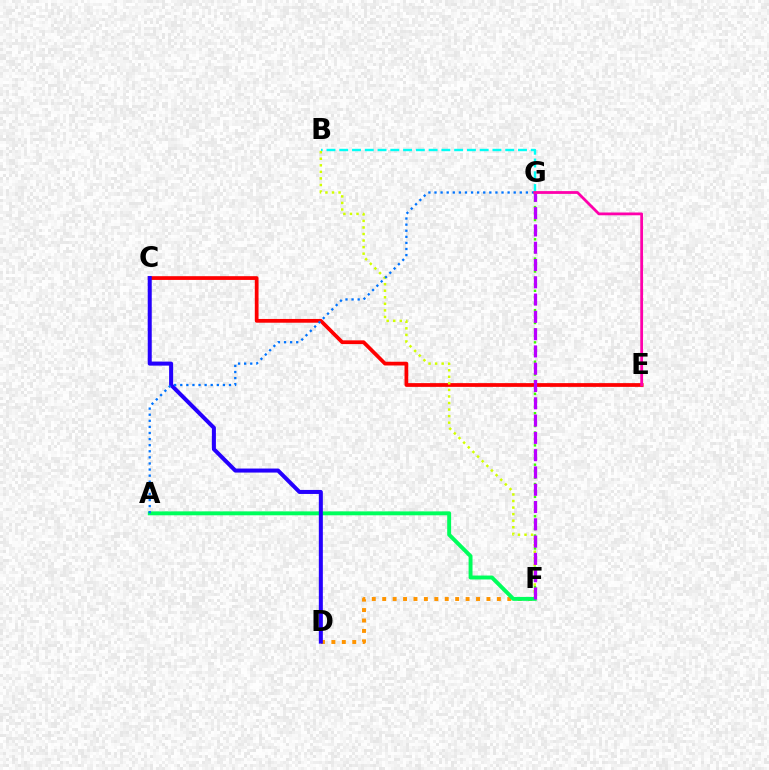{('C', 'E'): [{'color': '#ff0000', 'line_style': 'solid', 'thickness': 2.7}], ('B', 'G'): [{'color': '#00fff6', 'line_style': 'dashed', 'thickness': 1.73}], ('B', 'F'): [{'color': '#d1ff00', 'line_style': 'dotted', 'thickness': 1.78}], ('D', 'F'): [{'color': '#ff9400', 'line_style': 'dotted', 'thickness': 2.83}], ('F', 'G'): [{'color': '#3dff00', 'line_style': 'dotted', 'thickness': 1.75}, {'color': '#b900ff', 'line_style': 'dashed', 'thickness': 2.35}], ('A', 'F'): [{'color': '#00ff5c', 'line_style': 'solid', 'thickness': 2.82}], ('C', 'D'): [{'color': '#2500ff', 'line_style': 'solid', 'thickness': 2.9}], ('A', 'G'): [{'color': '#0074ff', 'line_style': 'dotted', 'thickness': 1.66}], ('E', 'G'): [{'color': '#ff00ac', 'line_style': 'solid', 'thickness': 2.01}]}